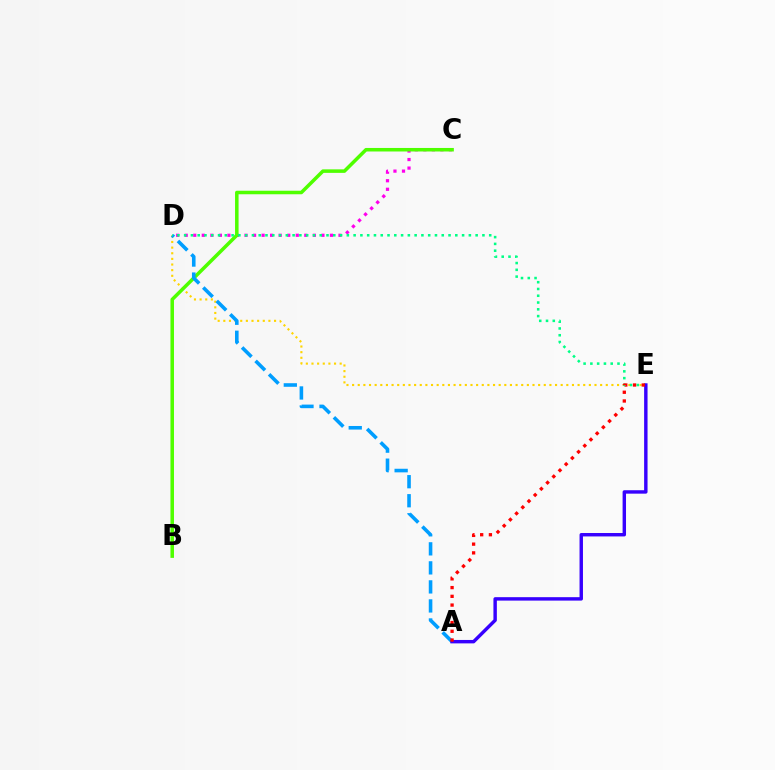{('C', 'D'): [{'color': '#ff00ed', 'line_style': 'dotted', 'thickness': 2.32}], ('D', 'E'): [{'color': '#ffd500', 'line_style': 'dotted', 'thickness': 1.53}, {'color': '#00ff86', 'line_style': 'dotted', 'thickness': 1.84}], ('B', 'C'): [{'color': '#4fff00', 'line_style': 'solid', 'thickness': 2.54}], ('A', 'D'): [{'color': '#009eff', 'line_style': 'dashed', 'thickness': 2.58}], ('A', 'E'): [{'color': '#3700ff', 'line_style': 'solid', 'thickness': 2.46}, {'color': '#ff0000', 'line_style': 'dotted', 'thickness': 2.37}]}